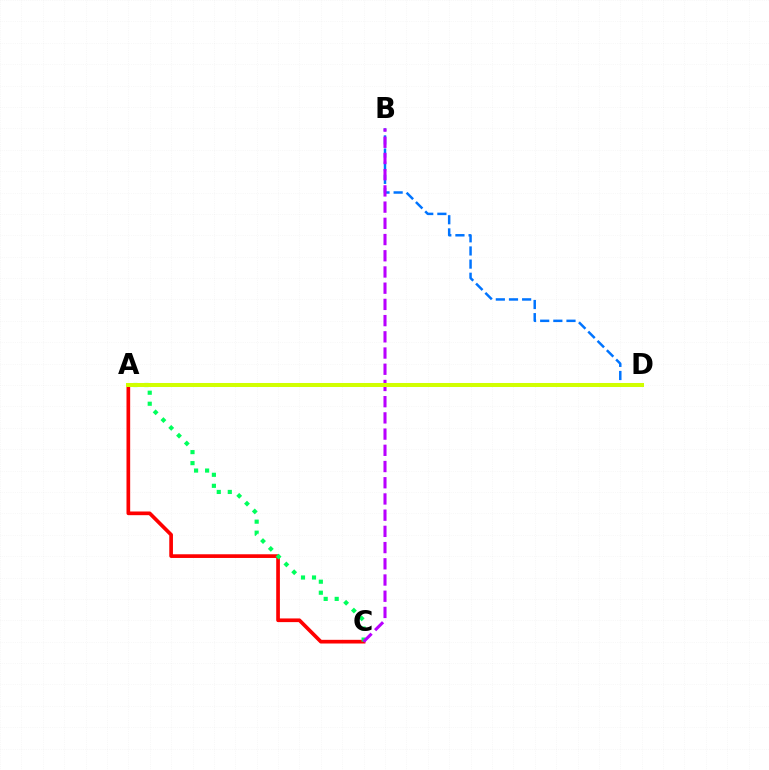{('A', 'C'): [{'color': '#ff0000', 'line_style': 'solid', 'thickness': 2.65}, {'color': '#00ff5c', 'line_style': 'dotted', 'thickness': 2.99}], ('B', 'D'): [{'color': '#0074ff', 'line_style': 'dashed', 'thickness': 1.79}], ('B', 'C'): [{'color': '#b900ff', 'line_style': 'dashed', 'thickness': 2.2}], ('A', 'D'): [{'color': '#d1ff00', 'line_style': 'solid', 'thickness': 2.89}]}